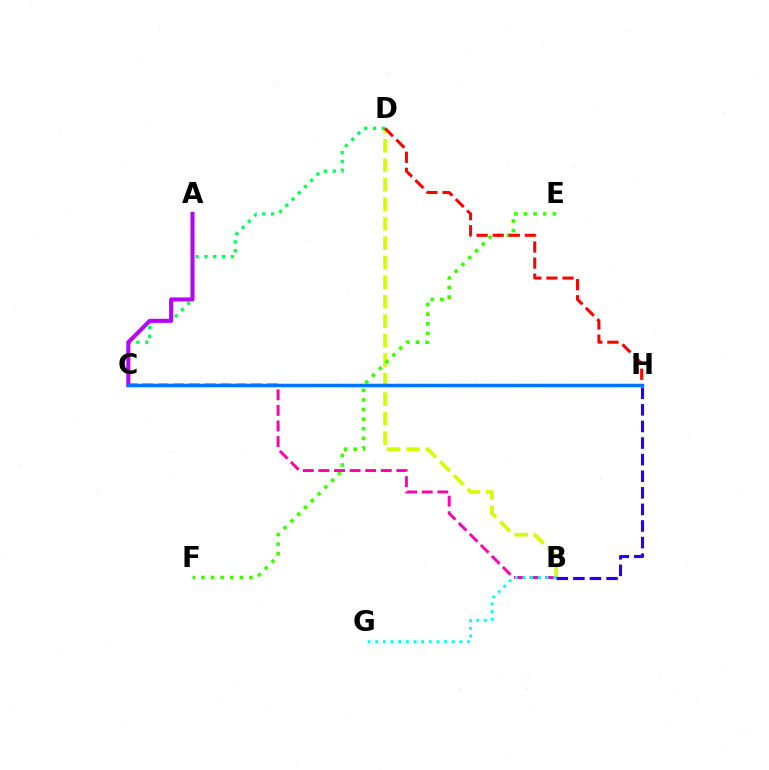{('B', 'D'): [{'color': '#d1ff00', 'line_style': 'dashed', 'thickness': 2.65}], ('C', 'H'): [{'color': '#ff9400', 'line_style': 'dotted', 'thickness': 2.36}, {'color': '#0074ff', 'line_style': 'solid', 'thickness': 2.5}], ('E', 'F'): [{'color': '#3dff00', 'line_style': 'dotted', 'thickness': 2.61}], ('B', 'C'): [{'color': '#ff00ac', 'line_style': 'dashed', 'thickness': 2.12}], ('C', 'D'): [{'color': '#00ff5c', 'line_style': 'dotted', 'thickness': 2.39}], ('A', 'C'): [{'color': '#b900ff', 'line_style': 'solid', 'thickness': 2.92}], ('B', 'G'): [{'color': '#00fff6', 'line_style': 'dotted', 'thickness': 2.08}], ('B', 'H'): [{'color': '#2500ff', 'line_style': 'dashed', 'thickness': 2.25}], ('D', 'H'): [{'color': '#ff0000', 'line_style': 'dashed', 'thickness': 2.19}]}